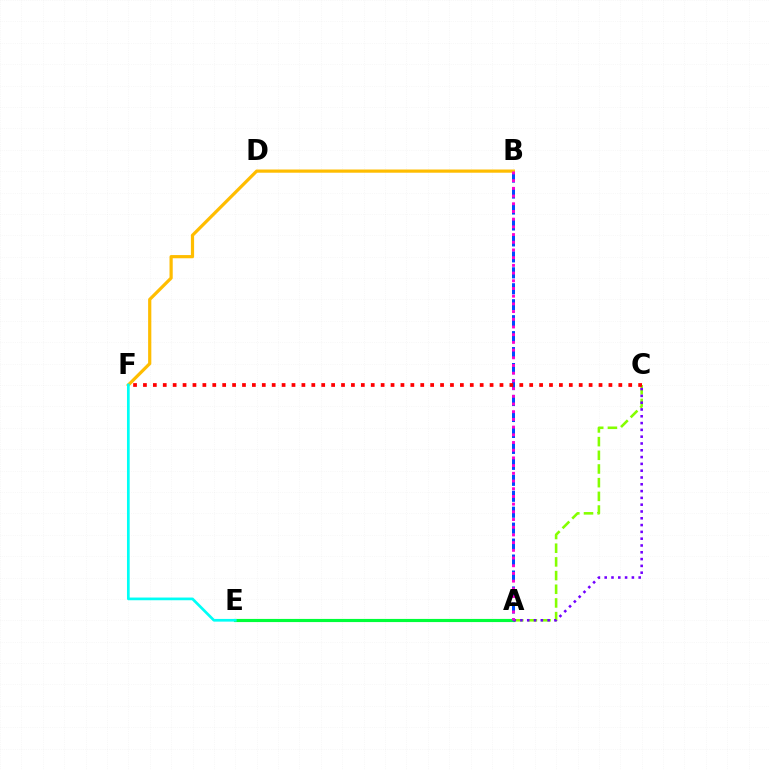{('C', 'E'): [{'color': '#84ff00', 'line_style': 'dashed', 'thickness': 1.86}], ('A', 'E'): [{'color': '#00ff39', 'line_style': 'solid', 'thickness': 2.26}], ('A', 'B'): [{'color': '#004bff', 'line_style': 'dashed', 'thickness': 2.17}, {'color': '#ff00cf', 'line_style': 'dotted', 'thickness': 2.09}], ('B', 'F'): [{'color': '#ffbd00', 'line_style': 'solid', 'thickness': 2.31}], ('A', 'C'): [{'color': '#7200ff', 'line_style': 'dotted', 'thickness': 1.85}], ('E', 'F'): [{'color': '#00fff6', 'line_style': 'solid', 'thickness': 1.95}], ('C', 'F'): [{'color': '#ff0000', 'line_style': 'dotted', 'thickness': 2.69}]}